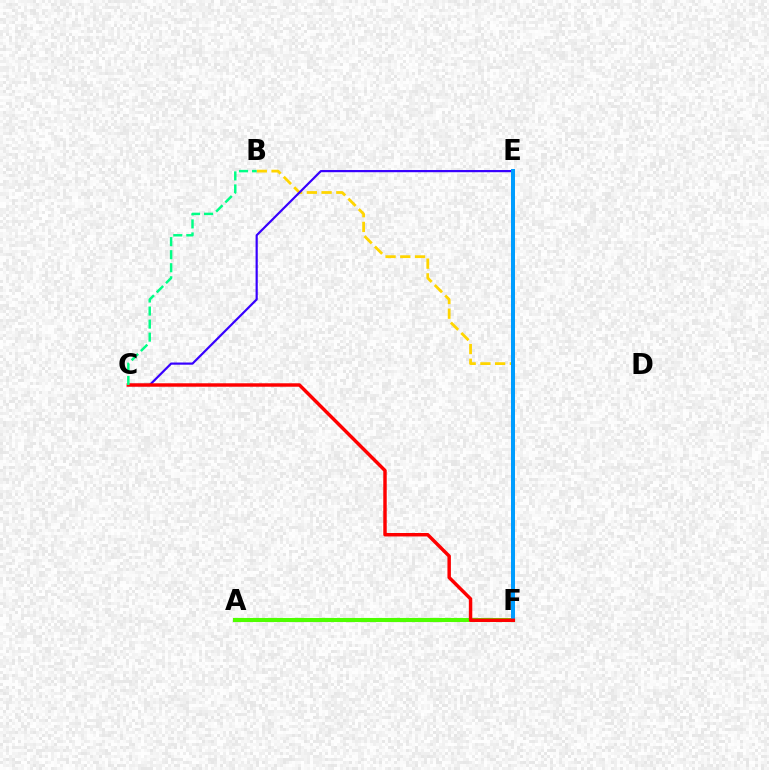{('A', 'F'): [{'color': '#4fff00', 'line_style': 'solid', 'thickness': 2.94}], ('B', 'F'): [{'color': '#ffd500', 'line_style': 'dashed', 'thickness': 2.0}], ('C', 'E'): [{'color': '#3700ff', 'line_style': 'solid', 'thickness': 1.58}], ('E', 'F'): [{'color': '#ff00ed', 'line_style': 'solid', 'thickness': 2.88}, {'color': '#009eff', 'line_style': 'solid', 'thickness': 2.87}], ('C', 'F'): [{'color': '#ff0000', 'line_style': 'solid', 'thickness': 2.48}], ('B', 'C'): [{'color': '#00ff86', 'line_style': 'dashed', 'thickness': 1.77}]}